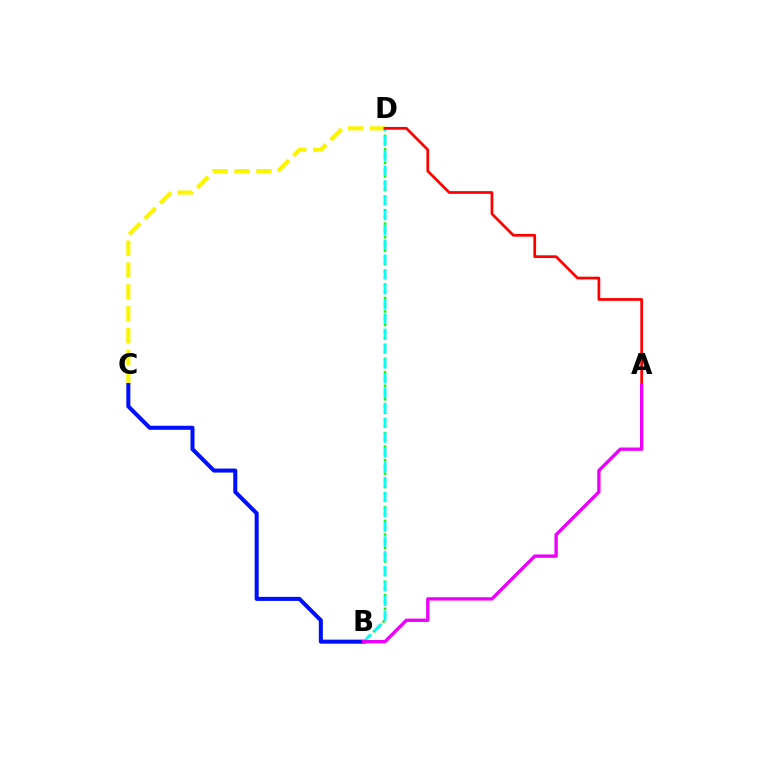{('C', 'D'): [{'color': '#fcf500', 'line_style': 'dashed', 'thickness': 2.97}], ('B', 'C'): [{'color': '#0010ff', 'line_style': 'solid', 'thickness': 2.9}], ('B', 'D'): [{'color': '#08ff00', 'line_style': 'dotted', 'thickness': 1.84}, {'color': '#00fff6', 'line_style': 'dashed', 'thickness': 2.02}], ('A', 'D'): [{'color': '#ff0000', 'line_style': 'solid', 'thickness': 1.97}], ('A', 'B'): [{'color': '#ee00ff', 'line_style': 'solid', 'thickness': 2.4}]}